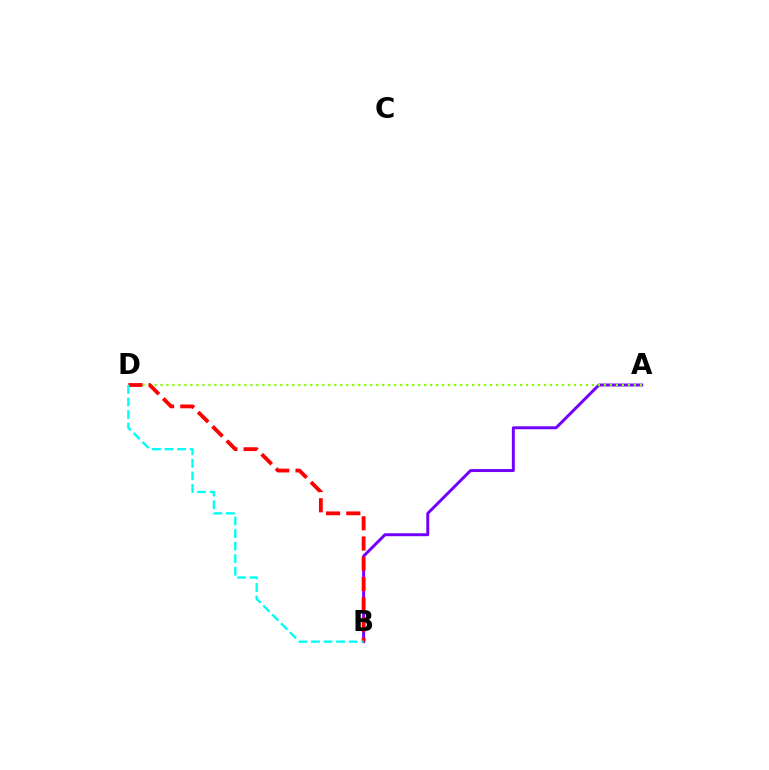{('A', 'B'): [{'color': '#7200ff', 'line_style': 'solid', 'thickness': 2.12}], ('A', 'D'): [{'color': '#84ff00', 'line_style': 'dotted', 'thickness': 1.63}], ('B', 'D'): [{'color': '#ff0000', 'line_style': 'dashed', 'thickness': 2.75}, {'color': '#00fff6', 'line_style': 'dashed', 'thickness': 1.71}]}